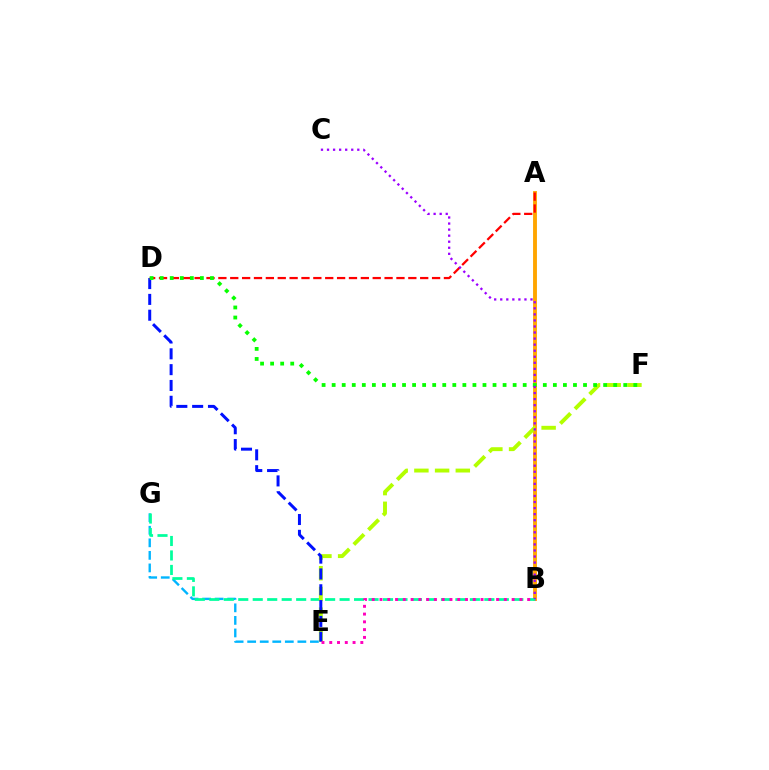{('E', 'G'): [{'color': '#00b5ff', 'line_style': 'dashed', 'thickness': 1.7}], ('A', 'B'): [{'color': '#ffa500', 'line_style': 'solid', 'thickness': 2.79}], ('B', 'G'): [{'color': '#00ff9d', 'line_style': 'dashed', 'thickness': 1.97}], ('E', 'F'): [{'color': '#b3ff00', 'line_style': 'dashed', 'thickness': 2.81}], ('D', 'E'): [{'color': '#0010ff', 'line_style': 'dashed', 'thickness': 2.15}], ('A', 'D'): [{'color': '#ff0000', 'line_style': 'dashed', 'thickness': 1.61}], ('B', 'E'): [{'color': '#ff00bd', 'line_style': 'dotted', 'thickness': 2.11}], ('D', 'F'): [{'color': '#08ff00', 'line_style': 'dotted', 'thickness': 2.73}], ('B', 'C'): [{'color': '#9b00ff', 'line_style': 'dotted', 'thickness': 1.64}]}